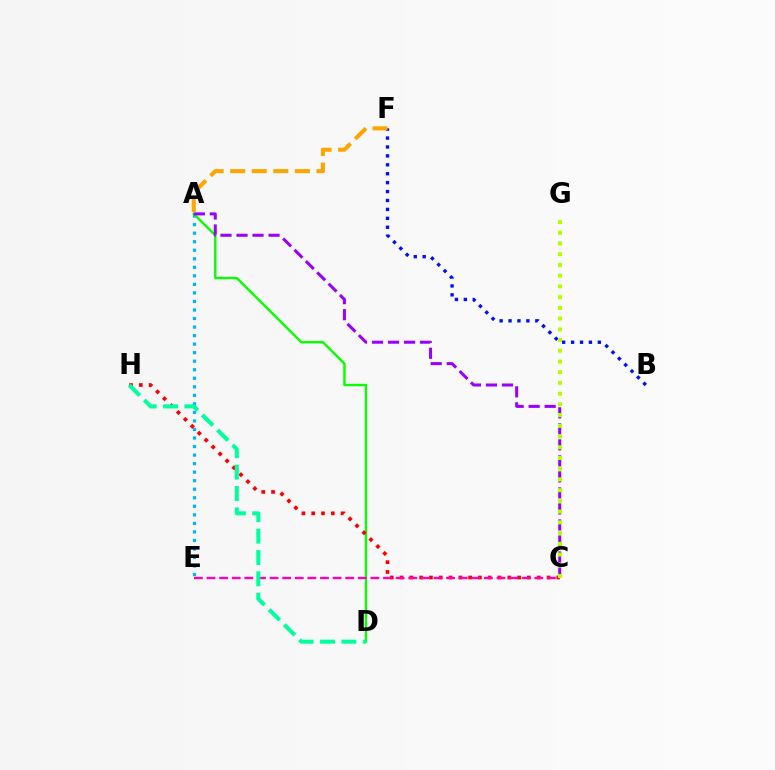{('A', 'E'): [{'color': '#00b5ff', 'line_style': 'dotted', 'thickness': 2.32}], ('B', 'F'): [{'color': '#0010ff', 'line_style': 'dotted', 'thickness': 2.42}], ('A', 'D'): [{'color': '#08ff00', 'line_style': 'solid', 'thickness': 1.73}], ('A', 'C'): [{'color': '#9b00ff', 'line_style': 'dashed', 'thickness': 2.18}], ('C', 'H'): [{'color': '#ff0000', 'line_style': 'dotted', 'thickness': 2.66}], ('A', 'F'): [{'color': '#ffa500', 'line_style': 'dashed', 'thickness': 2.93}], ('C', 'E'): [{'color': '#ff00bd', 'line_style': 'dashed', 'thickness': 1.71}], ('D', 'H'): [{'color': '#00ff9d', 'line_style': 'dashed', 'thickness': 2.9}], ('C', 'G'): [{'color': '#b3ff00', 'line_style': 'dotted', 'thickness': 2.91}]}